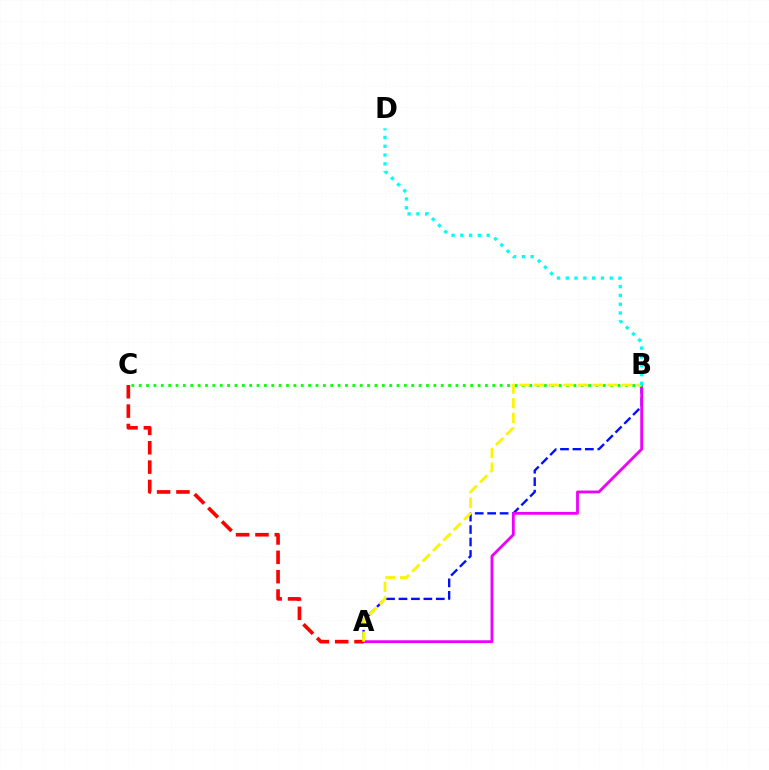{('A', 'B'): [{'color': '#0010ff', 'line_style': 'dashed', 'thickness': 1.69}, {'color': '#ee00ff', 'line_style': 'solid', 'thickness': 2.03}, {'color': '#fcf500', 'line_style': 'dashed', 'thickness': 1.99}], ('A', 'C'): [{'color': '#ff0000', 'line_style': 'dashed', 'thickness': 2.63}], ('B', 'C'): [{'color': '#08ff00', 'line_style': 'dotted', 'thickness': 2.0}], ('B', 'D'): [{'color': '#00fff6', 'line_style': 'dotted', 'thickness': 2.39}]}